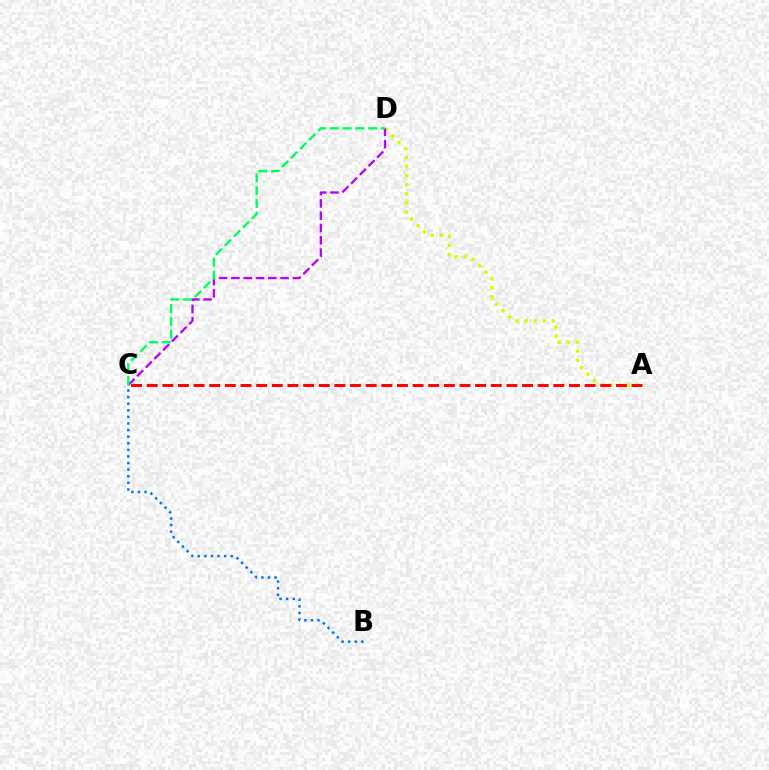{('A', 'D'): [{'color': '#d1ff00', 'line_style': 'dotted', 'thickness': 2.47}], ('C', 'D'): [{'color': '#b900ff', 'line_style': 'dashed', 'thickness': 1.67}, {'color': '#00ff5c', 'line_style': 'dashed', 'thickness': 1.73}], ('A', 'C'): [{'color': '#ff0000', 'line_style': 'dashed', 'thickness': 2.12}], ('B', 'C'): [{'color': '#0074ff', 'line_style': 'dotted', 'thickness': 1.79}]}